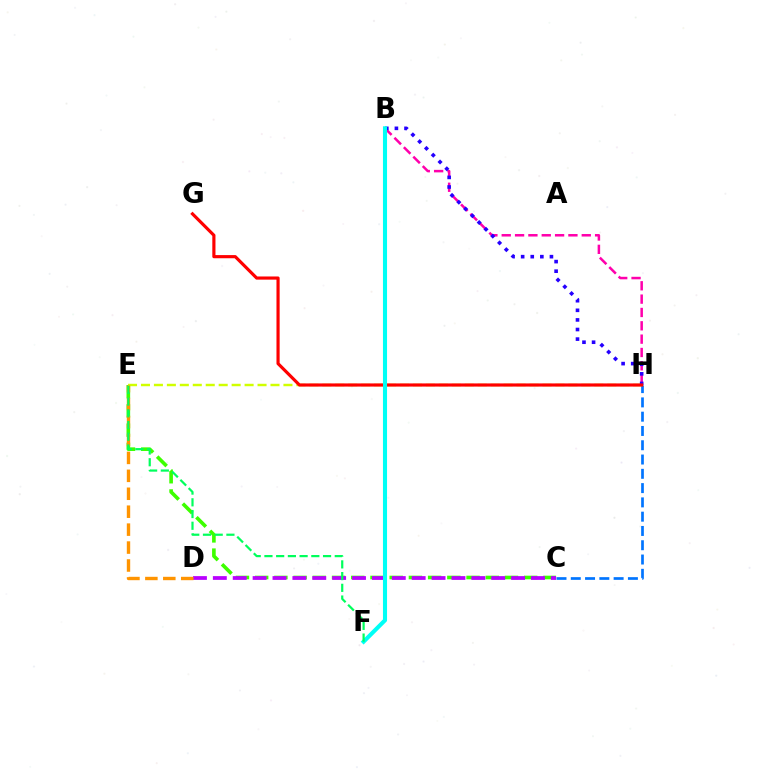{('C', 'E'): [{'color': '#3dff00', 'line_style': 'dashed', 'thickness': 2.61}], ('C', 'H'): [{'color': '#0074ff', 'line_style': 'dashed', 'thickness': 1.94}], ('C', 'D'): [{'color': '#b900ff', 'line_style': 'dashed', 'thickness': 2.7}], ('E', 'H'): [{'color': '#d1ff00', 'line_style': 'dashed', 'thickness': 1.76}], ('B', 'H'): [{'color': '#ff00ac', 'line_style': 'dashed', 'thickness': 1.81}, {'color': '#2500ff', 'line_style': 'dotted', 'thickness': 2.61}], ('G', 'H'): [{'color': '#ff0000', 'line_style': 'solid', 'thickness': 2.28}], ('D', 'E'): [{'color': '#ff9400', 'line_style': 'dashed', 'thickness': 2.44}], ('B', 'F'): [{'color': '#00fff6', 'line_style': 'solid', 'thickness': 2.94}], ('E', 'F'): [{'color': '#00ff5c', 'line_style': 'dashed', 'thickness': 1.59}]}